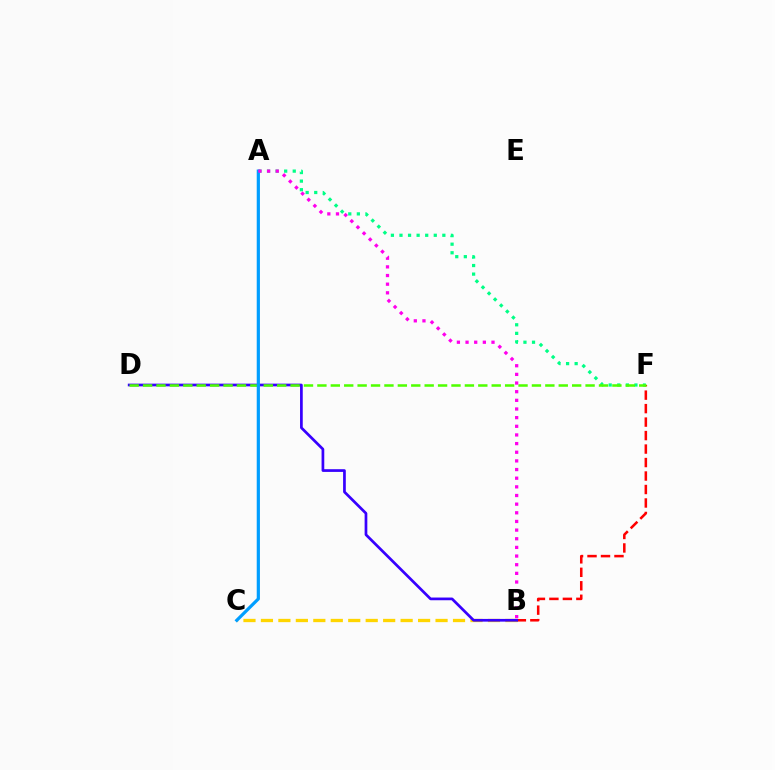{('A', 'F'): [{'color': '#00ff86', 'line_style': 'dotted', 'thickness': 2.33}], ('B', 'F'): [{'color': '#ff0000', 'line_style': 'dashed', 'thickness': 1.83}], ('B', 'C'): [{'color': '#ffd500', 'line_style': 'dashed', 'thickness': 2.37}], ('B', 'D'): [{'color': '#3700ff', 'line_style': 'solid', 'thickness': 1.95}], ('D', 'F'): [{'color': '#4fff00', 'line_style': 'dashed', 'thickness': 1.82}], ('A', 'C'): [{'color': '#009eff', 'line_style': 'solid', 'thickness': 2.31}], ('A', 'B'): [{'color': '#ff00ed', 'line_style': 'dotted', 'thickness': 2.35}]}